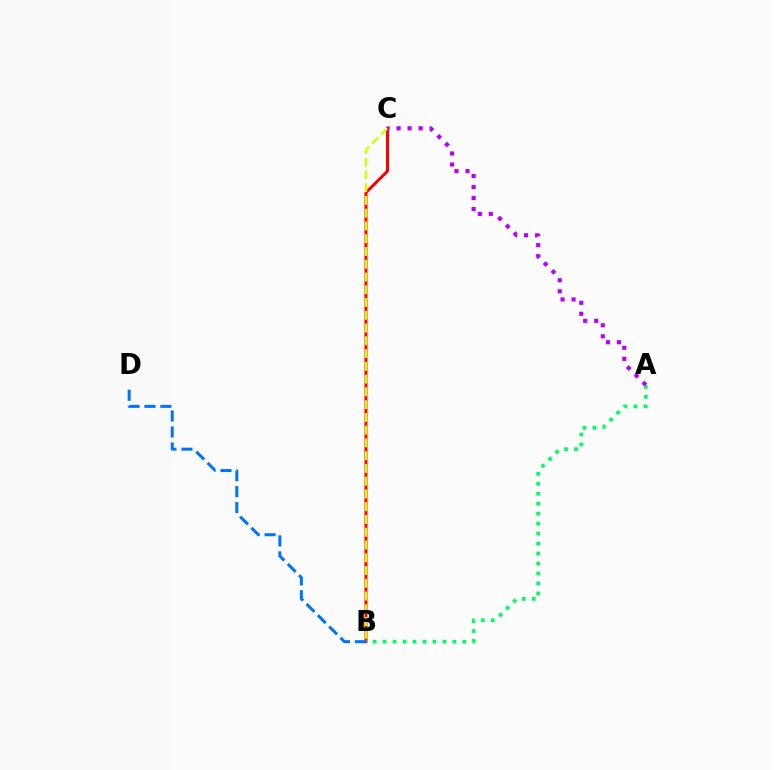{('B', 'C'): [{'color': '#ff0000', 'line_style': 'solid', 'thickness': 2.16}, {'color': '#d1ff00', 'line_style': 'dashed', 'thickness': 1.73}], ('A', 'B'): [{'color': '#00ff5c', 'line_style': 'dotted', 'thickness': 2.71}], ('B', 'D'): [{'color': '#0074ff', 'line_style': 'dashed', 'thickness': 2.17}], ('A', 'C'): [{'color': '#b900ff', 'line_style': 'dotted', 'thickness': 2.99}]}